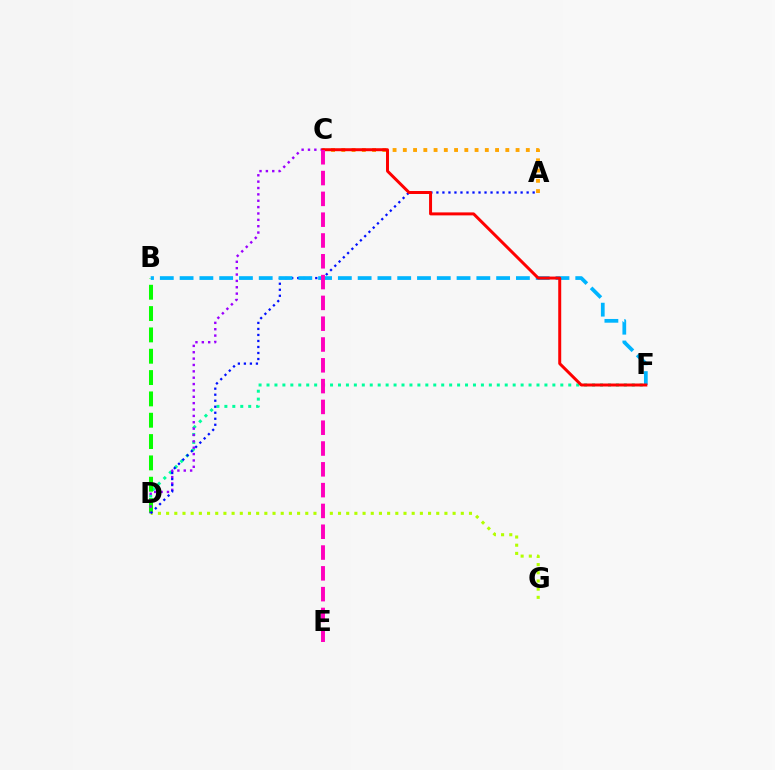{('D', 'F'): [{'color': '#00ff9d', 'line_style': 'dotted', 'thickness': 2.16}], ('A', 'C'): [{'color': '#ffa500', 'line_style': 'dotted', 'thickness': 2.78}], ('B', 'D'): [{'color': '#08ff00', 'line_style': 'dashed', 'thickness': 2.9}], ('C', 'D'): [{'color': '#9b00ff', 'line_style': 'dotted', 'thickness': 1.73}], ('D', 'G'): [{'color': '#b3ff00', 'line_style': 'dotted', 'thickness': 2.22}], ('A', 'D'): [{'color': '#0010ff', 'line_style': 'dotted', 'thickness': 1.63}], ('B', 'F'): [{'color': '#00b5ff', 'line_style': 'dashed', 'thickness': 2.69}], ('C', 'F'): [{'color': '#ff0000', 'line_style': 'solid', 'thickness': 2.14}], ('C', 'E'): [{'color': '#ff00bd', 'line_style': 'dashed', 'thickness': 2.83}]}